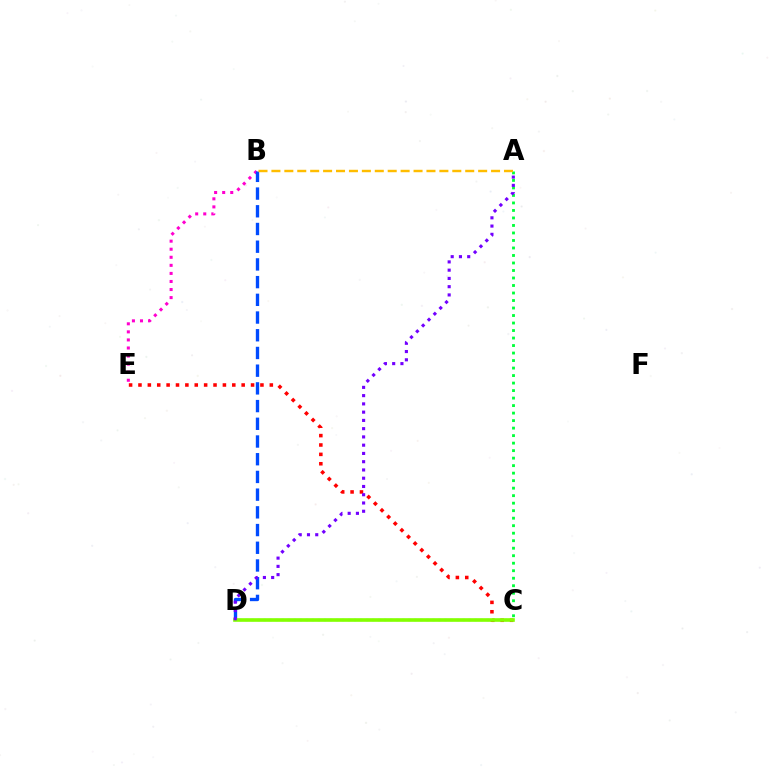{('B', 'E'): [{'color': '#ff00cf', 'line_style': 'dotted', 'thickness': 2.19}], ('C', 'E'): [{'color': '#ff0000', 'line_style': 'dotted', 'thickness': 2.55}], ('B', 'D'): [{'color': '#004bff', 'line_style': 'dashed', 'thickness': 2.41}], ('C', 'D'): [{'color': '#00fff6', 'line_style': 'dotted', 'thickness': 1.64}, {'color': '#84ff00', 'line_style': 'solid', 'thickness': 2.62}], ('A', 'C'): [{'color': '#00ff39', 'line_style': 'dotted', 'thickness': 2.04}], ('A', 'B'): [{'color': '#ffbd00', 'line_style': 'dashed', 'thickness': 1.76}], ('A', 'D'): [{'color': '#7200ff', 'line_style': 'dotted', 'thickness': 2.24}]}